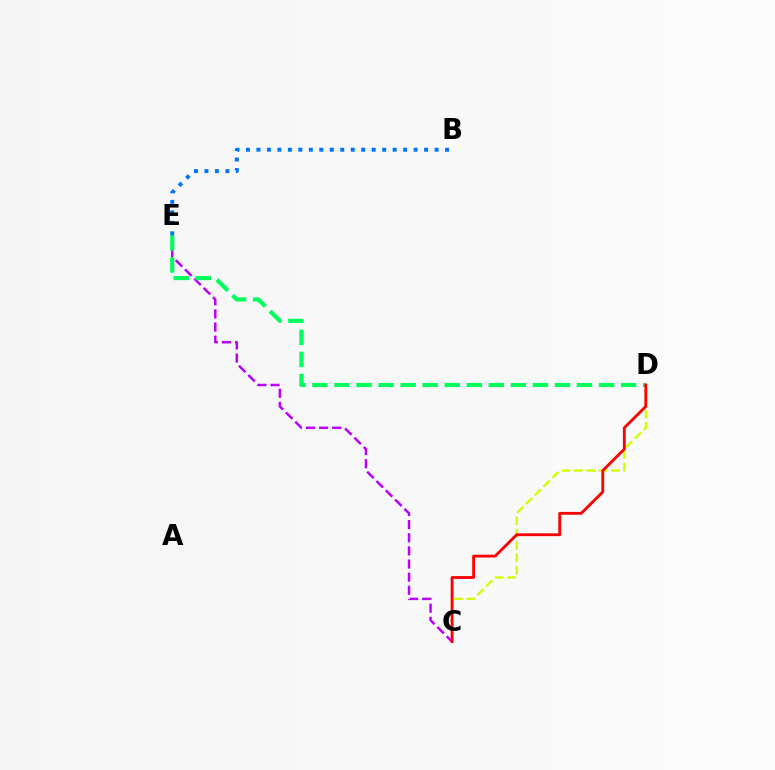{('C', 'D'): [{'color': '#d1ff00', 'line_style': 'dashed', 'thickness': 1.68}, {'color': '#ff0000', 'line_style': 'solid', 'thickness': 2.03}], ('C', 'E'): [{'color': '#b900ff', 'line_style': 'dashed', 'thickness': 1.78}], ('D', 'E'): [{'color': '#00ff5c', 'line_style': 'dashed', 'thickness': 3.0}], ('B', 'E'): [{'color': '#0074ff', 'line_style': 'dotted', 'thickness': 2.85}]}